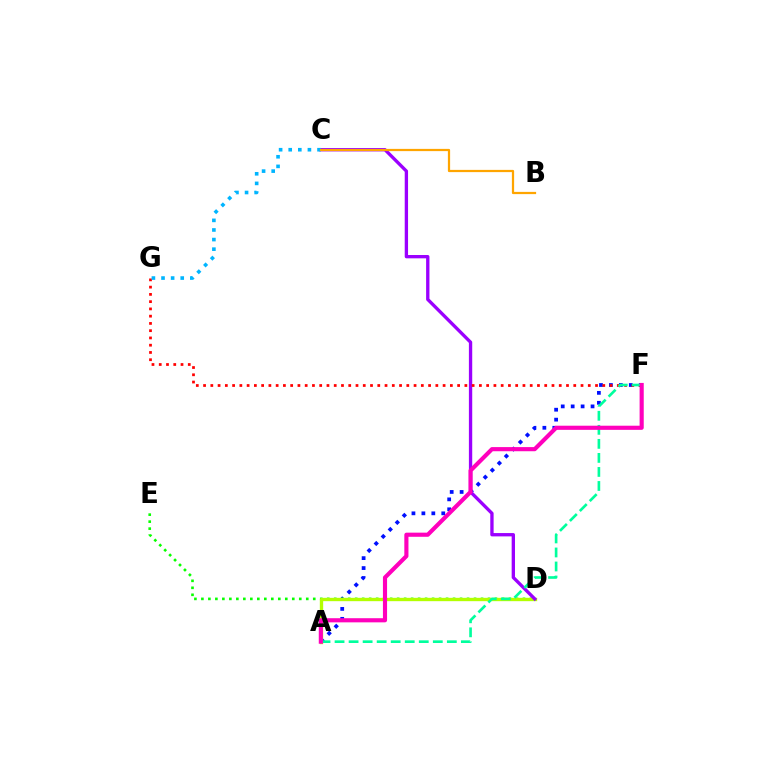{('A', 'F'): [{'color': '#0010ff', 'line_style': 'dotted', 'thickness': 2.7}, {'color': '#00ff9d', 'line_style': 'dashed', 'thickness': 1.91}, {'color': '#ff00bd', 'line_style': 'solid', 'thickness': 2.98}], ('D', 'E'): [{'color': '#08ff00', 'line_style': 'dotted', 'thickness': 1.9}], ('A', 'D'): [{'color': '#b3ff00', 'line_style': 'solid', 'thickness': 2.41}], ('C', 'D'): [{'color': '#9b00ff', 'line_style': 'solid', 'thickness': 2.4}], ('F', 'G'): [{'color': '#ff0000', 'line_style': 'dotted', 'thickness': 1.97}], ('C', 'G'): [{'color': '#00b5ff', 'line_style': 'dotted', 'thickness': 2.61}], ('B', 'C'): [{'color': '#ffa500', 'line_style': 'solid', 'thickness': 1.61}]}